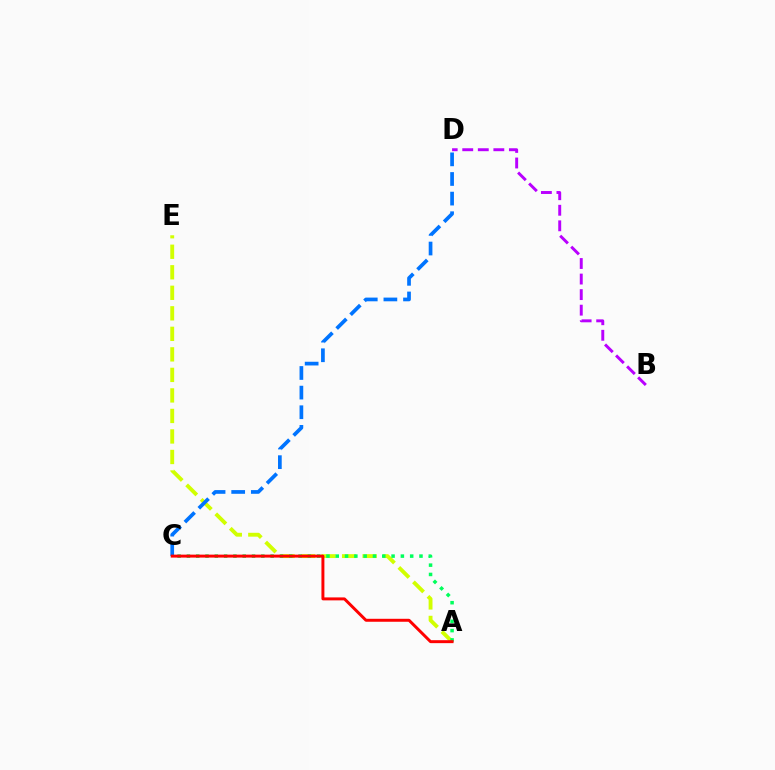{('B', 'D'): [{'color': '#b900ff', 'line_style': 'dashed', 'thickness': 2.11}], ('A', 'E'): [{'color': '#d1ff00', 'line_style': 'dashed', 'thickness': 2.79}], ('A', 'C'): [{'color': '#00ff5c', 'line_style': 'dotted', 'thickness': 2.53}, {'color': '#ff0000', 'line_style': 'solid', 'thickness': 2.13}], ('C', 'D'): [{'color': '#0074ff', 'line_style': 'dashed', 'thickness': 2.67}]}